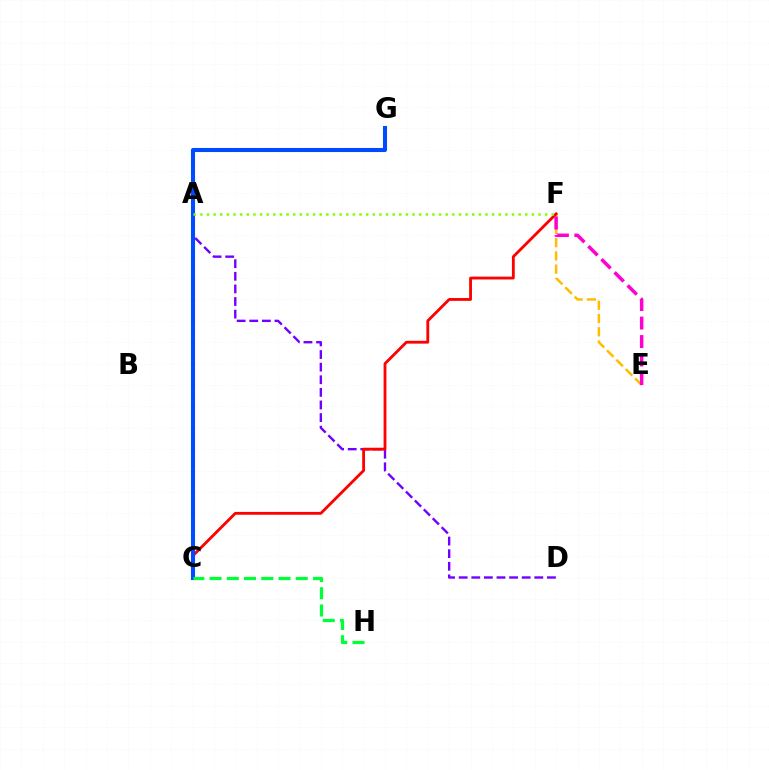{('E', 'F'): [{'color': '#ffbd00', 'line_style': 'dashed', 'thickness': 1.8}, {'color': '#ff00cf', 'line_style': 'dashed', 'thickness': 2.51}], ('A', 'C'): [{'color': '#00fff6', 'line_style': 'dotted', 'thickness': 1.67}], ('A', 'D'): [{'color': '#7200ff', 'line_style': 'dashed', 'thickness': 1.71}], ('C', 'F'): [{'color': '#ff0000', 'line_style': 'solid', 'thickness': 2.03}], ('C', 'G'): [{'color': '#004bff', 'line_style': 'solid', 'thickness': 2.93}], ('C', 'H'): [{'color': '#00ff39', 'line_style': 'dashed', 'thickness': 2.34}], ('A', 'F'): [{'color': '#84ff00', 'line_style': 'dotted', 'thickness': 1.8}]}